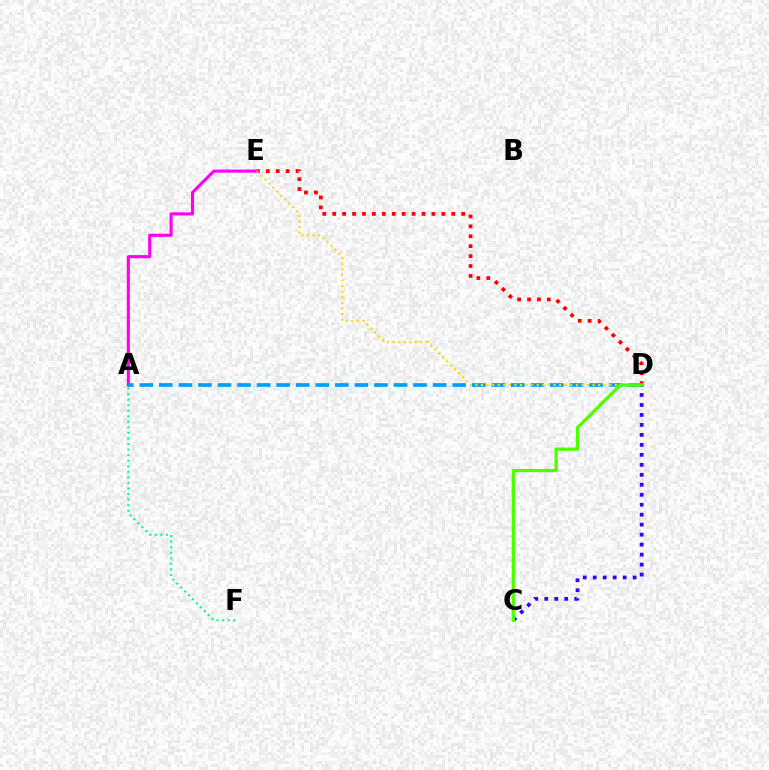{('A', 'F'): [{'color': '#00ff86', 'line_style': 'dotted', 'thickness': 1.51}], ('D', 'E'): [{'color': '#ff0000', 'line_style': 'dotted', 'thickness': 2.7}, {'color': '#ffd500', 'line_style': 'dotted', 'thickness': 1.52}], ('A', 'E'): [{'color': '#ff00ed', 'line_style': 'solid', 'thickness': 2.24}], ('A', 'D'): [{'color': '#009eff', 'line_style': 'dashed', 'thickness': 2.66}], ('C', 'D'): [{'color': '#3700ff', 'line_style': 'dotted', 'thickness': 2.71}, {'color': '#4fff00', 'line_style': 'solid', 'thickness': 2.35}]}